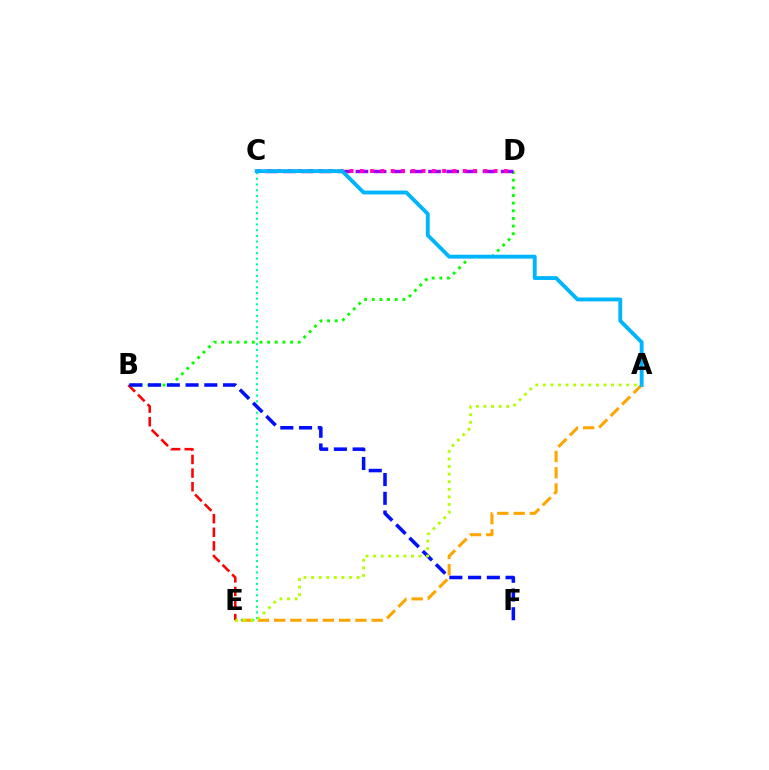{('C', 'E'): [{'color': '#00ff9d', 'line_style': 'dotted', 'thickness': 1.55}], ('B', 'D'): [{'color': '#08ff00', 'line_style': 'dotted', 'thickness': 2.08}], ('A', 'E'): [{'color': '#ffa500', 'line_style': 'dashed', 'thickness': 2.21}, {'color': '#b3ff00', 'line_style': 'dotted', 'thickness': 2.06}], ('B', 'E'): [{'color': '#ff0000', 'line_style': 'dashed', 'thickness': 1.85}], ('C', 'D'): [{'color': '#9b00ff', 'line_style': 'dashed', 'thickness': 2.47}, {'color': '#ff00bd', 'line_style': 'dotted', 'thickness': 2.8}], ('B', 'F'): [{'color': '#0010ff', 'line_style': 'dashed', 'thickness': 2.55}], ('A', 'C'): [{'color': '#00b5ff', 'line_style': 'solid', 'thickness': 2.78}]}